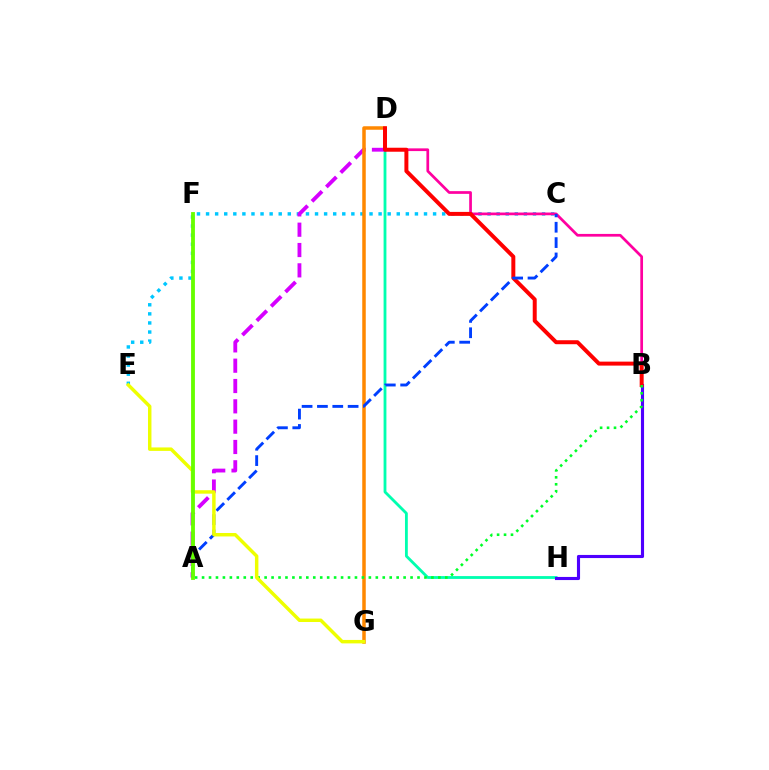{('D', 'H'): [{'color': '#00ffaf', 'line_style': 'solid', 'thickness': 2.03}], ('C', 'E'): [{'color': '#00c7ff', 'line_style': 'dotted', 'thickness': 2.47}], ('B', 'H'): [{'color': '#4f00ff', 'line_style': 'solid', 'thickness': 2.24}], ('A', 'D'): [{'color': '#d600ff', 'line_style': 'dashed', 'thickness': 2.76}], ('D', 'G'): [{'color': '#ff8800', 'line_style': 'solid', 'thickness': 2.53}], ('B', 'D'): [{'color': '#ff00a0', 'line_style': 'solid', 'thickness': 1.96}, {'color': '#ff0000', 'line_style': 'solid', 'thickness': 2.86}], ('A', 'C'): [{'color': '#003fff', 'line_style': 'dashed', 'thickness': 2.08}], ('A', 'B'): [{'color': '#00ff27', 'line_style': 'dotted', 'thickness': 1.89}], ('E', 'G'): [{'color': '#eeff00', 'line_style': 'solid', 'thickness': 2.49}], ('A', 'F'): [{'color': '#66ff00', 'line_style': 'solid', 'thickness': 2.75}]}